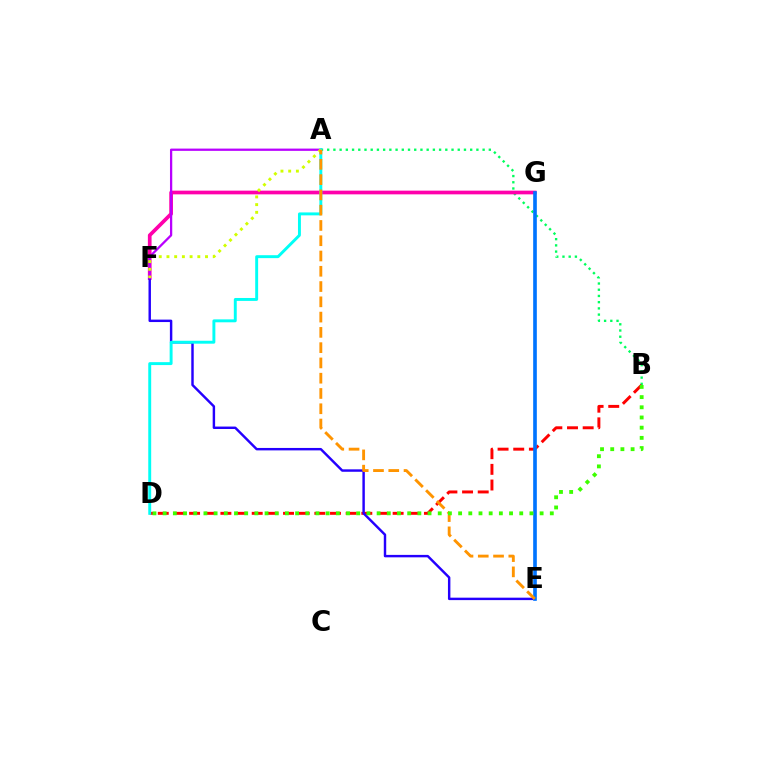{('A', 'B'): [{'color': '#00ff5c', 'line_style': 'dotted', 'thickness': 1.69}], ('B', 'D'): [{'color': '#ff0000', 'line_style': 'dashed', 'thickness': 2.13}, {'color': '#3dff00', 'line_style': 'dotted', 'thickness': 2.77}], ('F', 'G'): [{'color': '#ff00ac', 'line_style': 'solid', 'thickness': 2.66}], ('E', 'F'): [{'color': '#2500ff', 'line_style': 'solid', 'thickness': 1.76}], ('E', 'G'): [{'color': '#0074ff', 'line_style': 'solid', 'thickness': 2.63}], ('A', 'F'): [{'color': '#b900ff', 'line_style': 'solid', 'thickness': 1.64}, {'color': '#d1ff00', 'line_style': 'dotted', 'thickness': 2.1}], ('A', 'D'): [{'color': '#00fff6', 'line_style': 'solid', 'thickness': 2.11}], ('A', 'E'): [{'color': '#ff9400', 'line_style': 'dashed', 'thickness': 2.08}]}